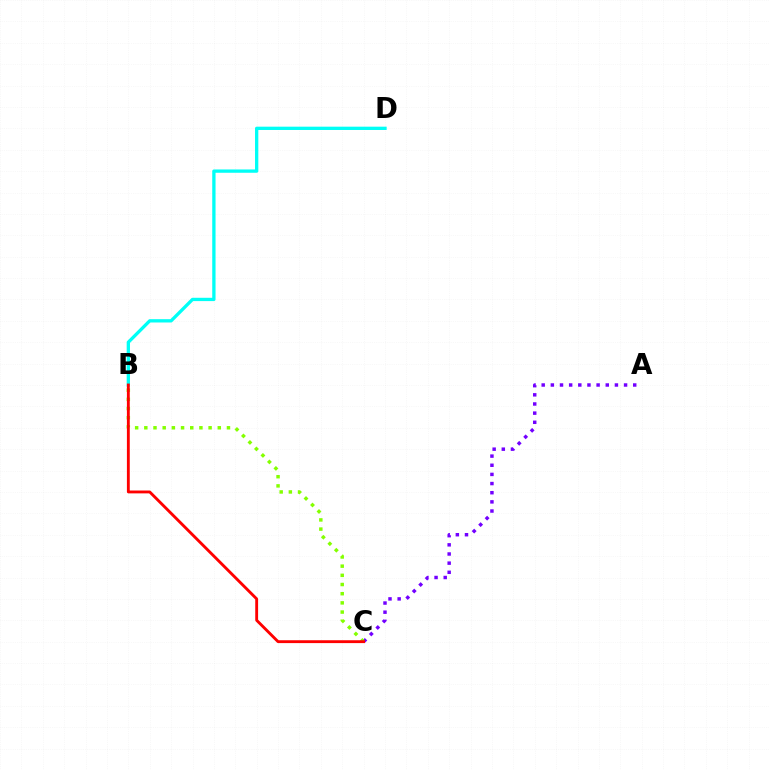{('B', 'D'): [{'color': '#00fff6', 'line_style': 'solid', 'thickness': 2.38}], ('A', 'C'): [{'color': '#7200ff', 'line_style': 'dotted', 'thickness': 2.49}], ('B', 'C'): [{'color': '#84ff00', 'line_style': 'dotted', 'thickness': 2.49}, {'color': '#ff0000', 'line_style': 'solid', 'thickness': 2.06}]}